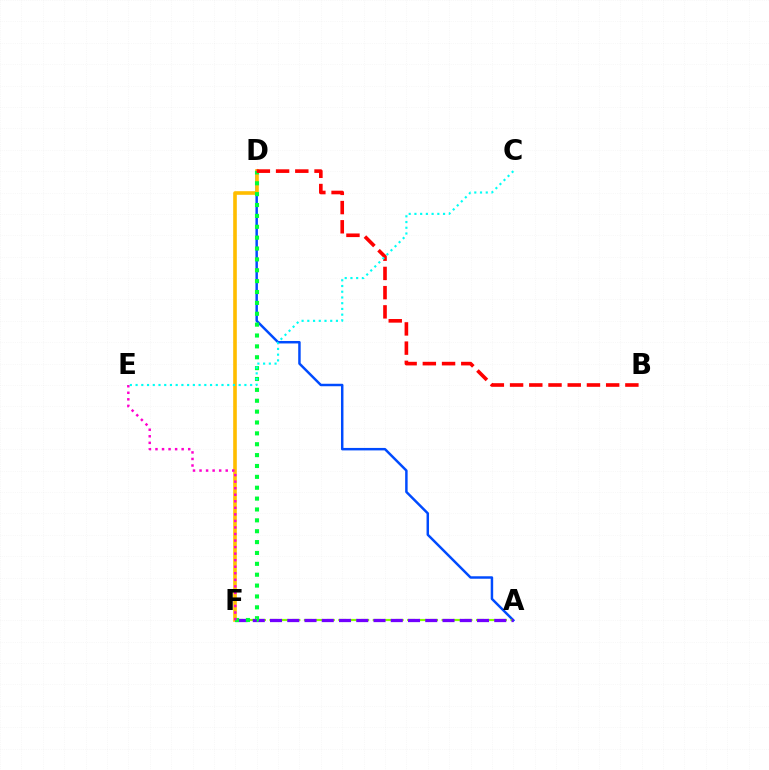{('A', 'D'): [{'color': '#004bff', 'line_style': 'solid', 'thickness': 1.78}], ('A', 'F'): [{'color': '#84ff00', 'line_style': 'dashed', 'thickness': 1.56}, {'color': '#7200ff', 'line_style': 'dashed', 'thickness': 2.34}], ('D', 'F'): [{'color': '#ffbd00', 'line_style': 'solid', 'thickness': 2.61}, {'color': '#00ff39', 'line_style': 'dotted', 'thickness': 2.95}], ('B', 'D'): [{'color': '#ff0000', 'line_style': 'dashed', 'thickness': 2.61}], ('E', 'F'): [{'color': '#ff00cf', 'line_style': 'dotted', 'thickness': 1.78}], ('C', 'E'): [{'color': '#00fff6', 'line_style': 'dotted', 'thickness': 1.56}]}